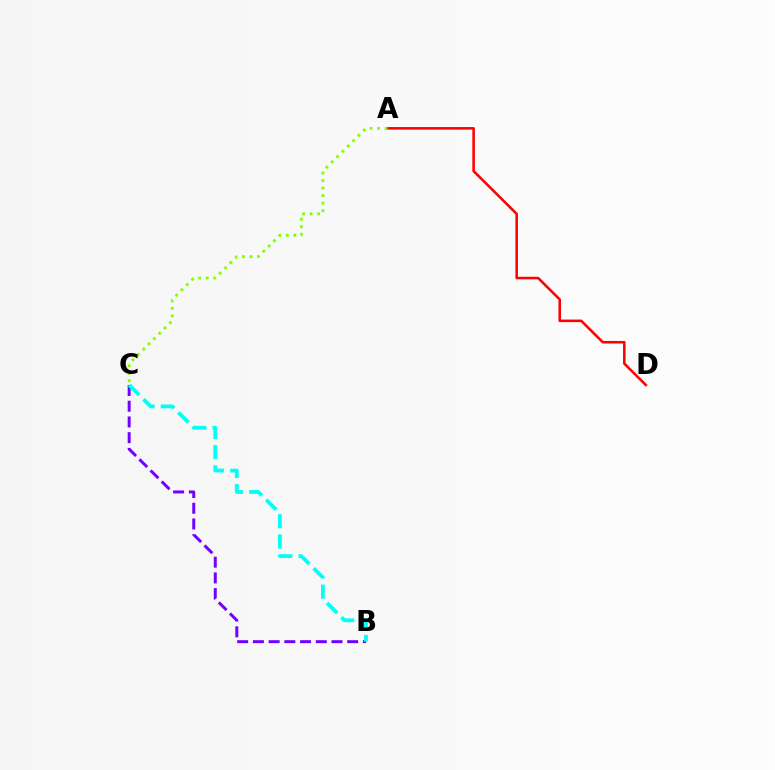{('B', 'C'): [{'color': '#7200ff', 'line_style': 'dashed', 'thickness': 2.14}, {'color': '#00fff6', 'line_style': 'dashed', 'thickness': 2.74}], ('A', 'D'): [{'color': '#ff0000', 'line_style': 'solid', 'thickness': 1.84}], ('A', 'C'): [{'color': '#84ff00', 'line_style': 'dotted', 'thickness': 2.04}]}